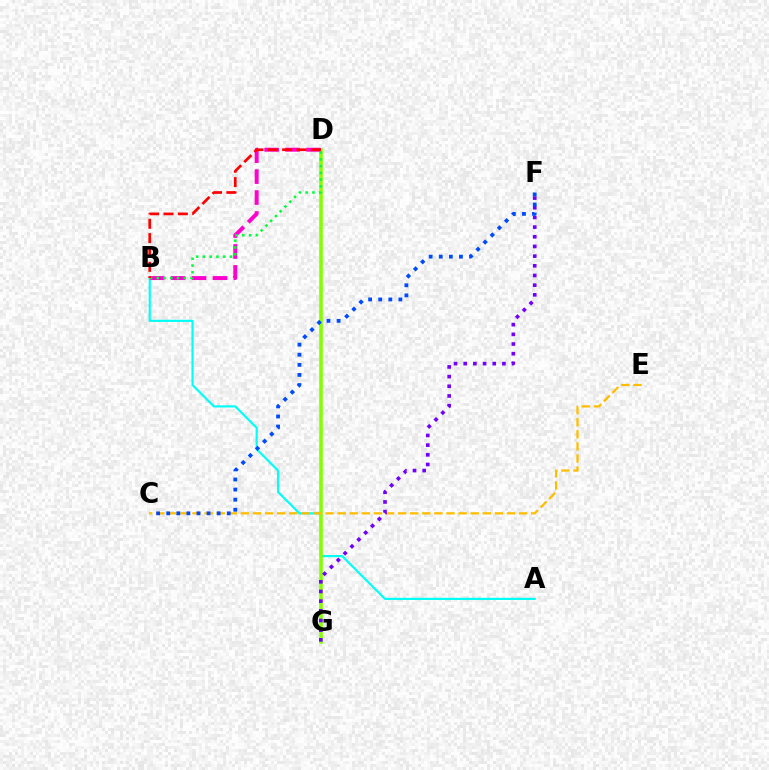{('A', 'B'): [{'color': '#00fff6', 'line_style': 'solid', 'thickness': 1.56}], ('D', 'G'): [{'color': '#84ff00', 'line_style': 'solid', 'thickness': 2.56}], ('B', 'D'): [{'color': '#ff00cf', 'line_style': 'dashed', 'thickness': 2.84}, {'color': '#00ff39', 'line_style': 'dotted', 'thickness': 1.84}, {'color': '#ff0000', 'line_style': 'dashed', 'thickness': 1.95}], ('C', 'E'): [{'color': '#ffbd00', 'line_style': 'dashed', 'thickness': 1.64}], ('F', 'G'): [{'color': '#7200ff', 'line_style': 'dotted', 'thickness': 2.63}], ('C', 'F'): [{'color': '#004bff', 'line_style': 'dotted', 'thickness': 2.74}]}